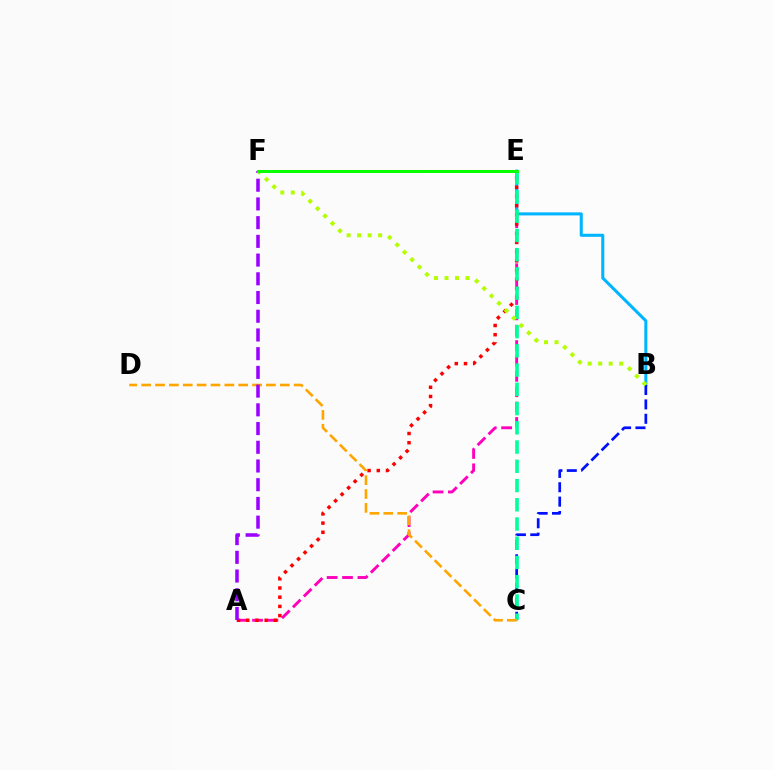{('A', 'E'): [{'color': '#ff00bd', 'line_style': 'dashed', 'thickness': 2.09}, {'color': '#ff0000', 'line_style': 'dotted', 'thickness': 2.5}], ('B', 'E'): [{'color': '#00b5ff', 'line_style': 'solid', 'thickness': 2.2}], ('B', 'C'): [{'color': '#0010ff', 'line_style': 'dashed', 'thickness': 1.95}], ('C', 'E'): [{'color': '#00ff9d', 'line_style': 'dashed', 'thickness': 2.61}], ('C', 'D'): [{'color': '#ffa500', 'line_style': 'dashed', 'thickness': 1.88}], ('B', 'F'): [{'color': '#b3ff00', 'line_style': 'dotted', 'thickness': 2.85}], ('A', 'F'): [{'color': '#9b00ff', 'line_style': 'dashed', 'thickness': 2.54}], ('E', 'F'): [{'color': '#08ff00', 'line_style': 'solid', 'thickness': 2.16}]}